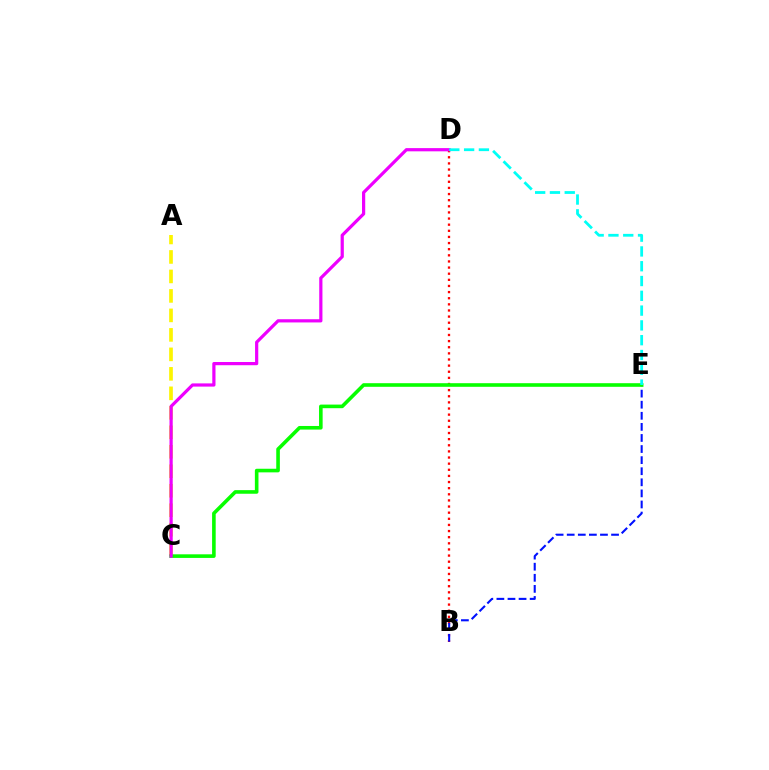{('B', 'D'): [{'color': '#ff0000', 'line_style': 'dotted', 'thickness': 1.66}], ('A', 'C'): [{'color': '#fcf500', 'line_style': 'dashed', 'thickness': 2.65}], ('B', 'E'): [{'color': '#0010ff', 'line_style': 'dashed', 'thickness': 1.51}], ('C', 'E'): [{'color': '#08ff00', 'line_style': 'solid', 'thickness': 2.6}], ('C', 'D'): [{'color': '#ee00ff', 'line_style': 'solid', 'thickness': 2.31}], ('D', 'E'): [{'color': '#00fff6', 'line_style': 'dashed', 'thickness': 2.01}]}